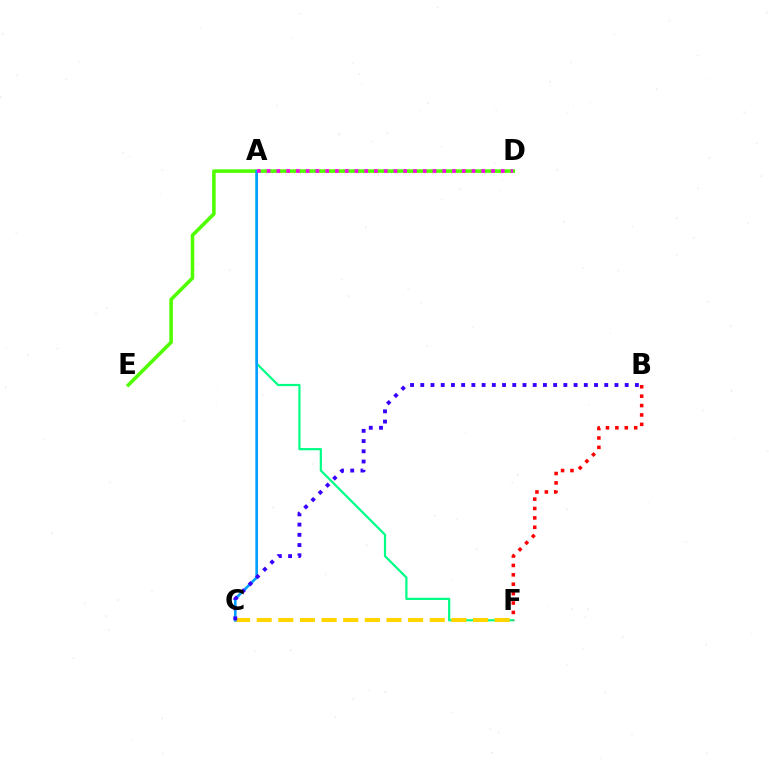{('A', 'F'): [{'color': '#00ff86', 'line_style': 'solid', 'thickness': 1.59}], ('D', 'E'): [{'color': '#4fff00', 'line_style': 'solid', 'thickness': 2.57}], ('C', 'F'): [{'color': '#ffd500', 'line_style': 'dashed', 'thickness': 2.94}], ('B', 'F'): [{'color': '#ff0000', 'line_style': 'dotted', 'thickness': 2.55}], ('A', 'C'): [{'color': '#009eff', 'line_style': 'solid', 'thickness': 1.9}], ('A', 'D'): [{'color': '#ff00ed', 'line_style': 'dotted', 'thickness': 2.65}], ('B', 'C'): [{'color': '#3700ff', 'line_style': 'dotted', 'thickness': 2.78}]}